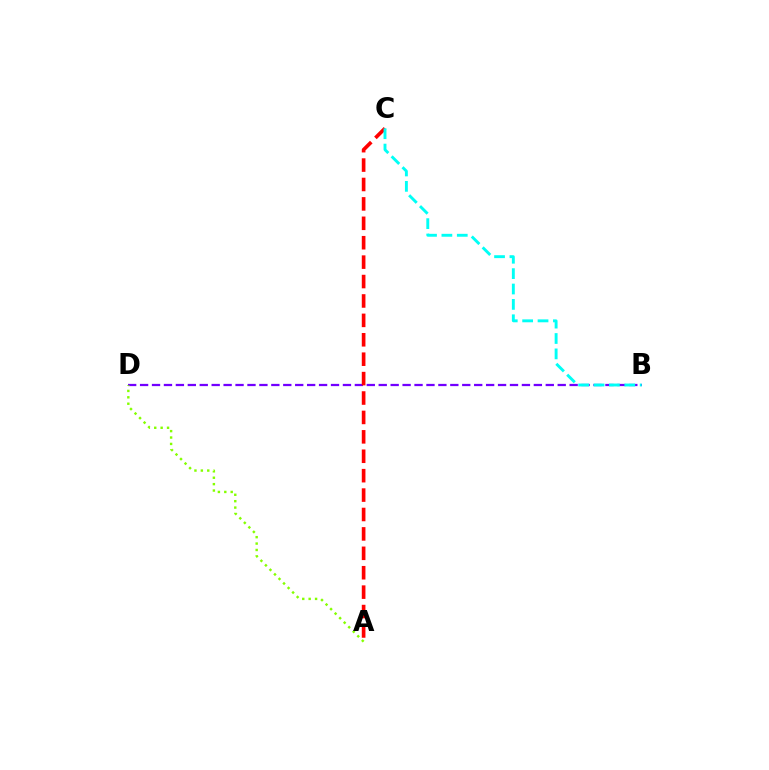{('B', 'D'): [{'color': '#7200ff', 'line_style': 'dashed', 'thickness': 1.62}], ('A', 'D'): [{'color': '#84ff00', 'line_style': 'dotted', 'thickness': 1.74}], ('A', 'C'): [{'color': '#ff0000', 'line_style': 'dashed', 'thickness': 2.64}], ('B', 'C'): [{'color': '#00fff6', 'line_style': 'dashed', 'thickness': 2.09}]}